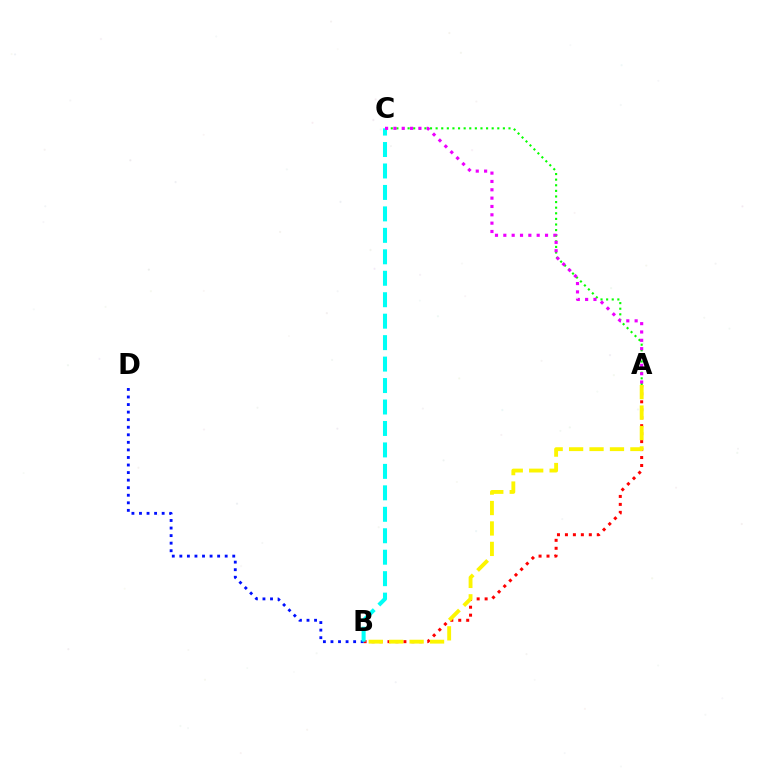{('A', 'C'): [{'color': '#08ff00', 'line_style': 'dotted', 'thickness': 1.52}, {'color': '#ee00ff', 'line_style': 'dotted', 'thickness': 2.27}], ('A', 'B'): [{'color': '#ff0000', 'line_style': 'dotted', 'thickness': 2.16}, {'color': '#fcf500', 'line_style': 'dashed', 'thickness': 2.78}], ('B', 'D'): [{'color': '#0010ff', 'line_style': 'dotted', 'thickness': 2.05}], ('B', 'C'): [{'color': '#00fff6', 'line_style': 'dashed', 'thickness': 2.91}]}